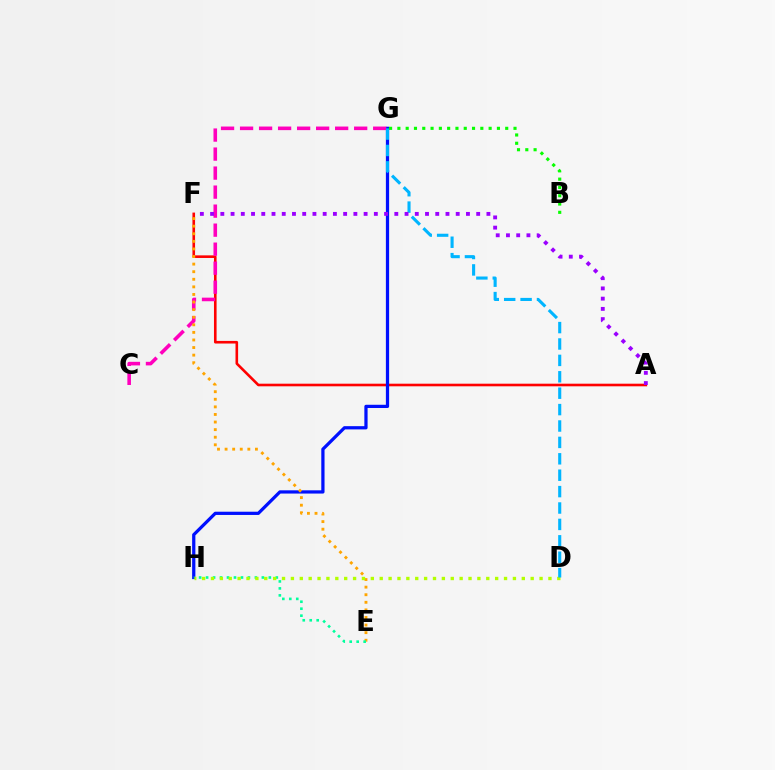{('A', 'F'): [{'color': '#ff0000', 'line_style': 'solid', 'thickness': 1.88}, {'color': '#9b00ff', 'line_style': 'dotted', 'thickness': 2.78}], ('G', 'H'): [{'color': '#0010ff', 'line_style': 'solid', 'thickness': 2.33}], ('C', 'G'): [{'color': '#ff00bd', 'line_style': 'dashed', 'thickness': 2.58}], ('E', 'F'): [{'color': '#ffa500', 'line_style': 'dotted', 'thickness': 2.06}], ('E', 'H'): [{'color': '#00ff9d', 'line_style': 'dotted', 'thickness': 1.89}], ('B', 'G'): [{'color': '#08ff00', 'line_style': 'dotted', 'thickness': 2.25}], ('D', 'H'): [{'color': '#b3ff00', 'line_style': 'dotted', 'thickness': 2.41}], ('D', 'G'): [{'color': '#00b5ff', 'line_style': 'dashed', 'thickness': 2.23}]}